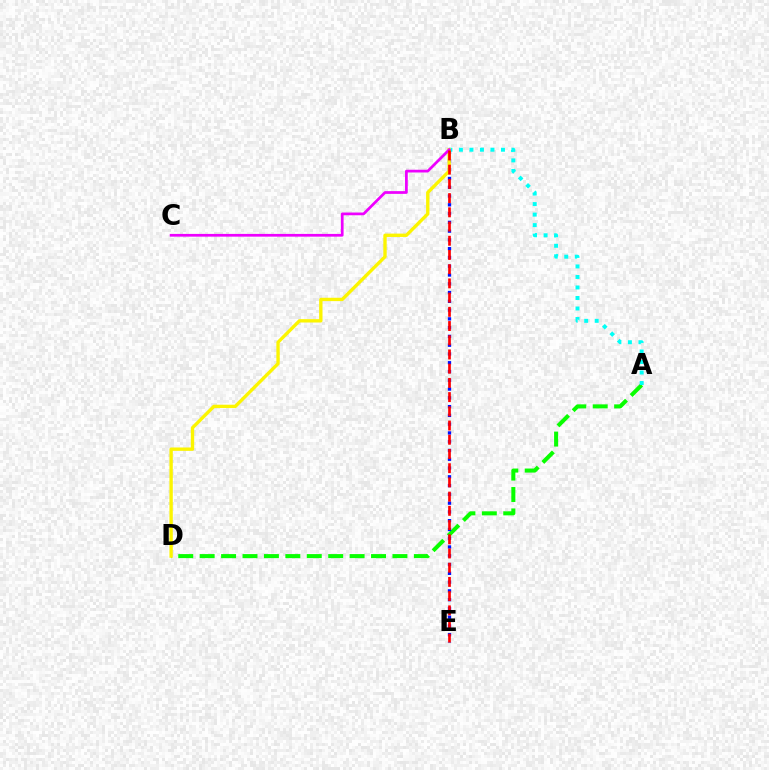{('A', 'D'): [{'color': '#08ff00', 'line_style': 'dashed', 'thickness': 2.91}], ('B', 'E'): [{'color': '#0010ff', 'line_style': 'dotted', 'thickness': 2.38}, {'color': '#ff0000', 'line_style': 'dashed', 'thickness': 1.93}], ('A', 'B'): [{'color': '#00fff6', 'line_style': 'dotted', 'thickness': 2.86}], ('B', 'D'): [{'color': '#fcf500', 'line_style': 'solid', 'thickness': 2.42}], ('B', 'C'): [{'color': '#ee00ff', 'line_style': 'solid', 'thickness': 1.97}]}